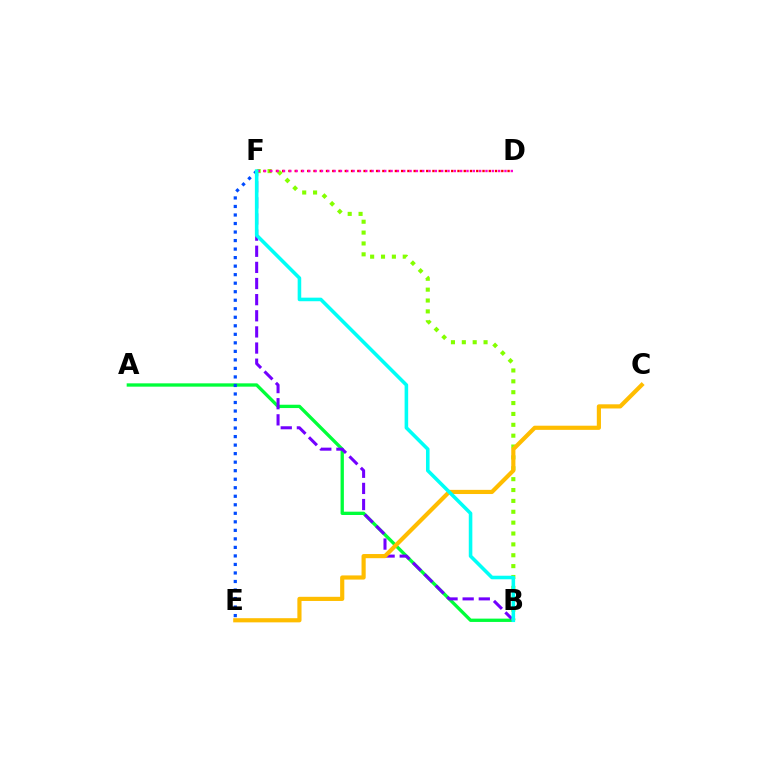{('A', 'B'): [{'color': '#00ff39', 'line_style': 'solid', 'thickness': 2.39}], ('B', 'F'): [{'color': '#7200ff', 'line_style': 'dashed', 'thickness': 2.19}, {'color': '#84ff00', 'line_style': 'dotted', 'thickness': 2.95}, {'color': '#00fff6', 'line_style': 'solid', 'thickness': 2.57}], ('E', 'F'): [{'color': '#004bff', 'line_style': 'dotted', 'thickness': 2.32}], ('C', 'E'): [{'color': '#ffbd00', 'line_style': 'solid', 'thickness': 3.0}], ('D', 'F'): [{'color': '#ff0000', 'line_style': 'dotted', 'thickness': 1.7}, {'color': '#ff00cf', 'line_style': 'dotted', 'thickness': 1.72}]}